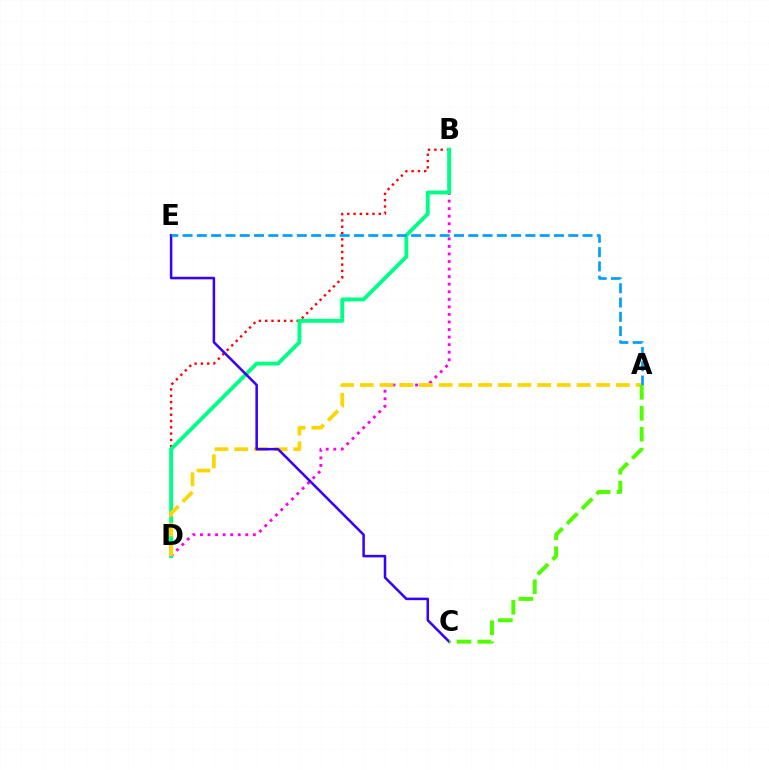{('B', 'D'): [{'color': '#ff00ed', 'line_style': 'dotted', 'thickness': 2.05}, {'color': '#ff0000', 'line_style': 'dotted', 'thickness': 1.71}, {'color': '#00ff86', 'line_style': 'solid', 'thickness': 2.79}], ('A', 'D'): [{'color': '#ffd500', 'line_style': 'dashed', 'thickness': 2.68}], ('C', 'E'): [{'color': '#3700ff', 'line_style': 'solid', 'thickness': 1.82}], ('A', 'E'): [{'color': '#009eff', 'line_style': 'dashed', 'thickness': 1.94}], ('A', 'C'): [{'color': '#4fff00', 'line_style': 'dashed', 'thickness': 2.84}]}